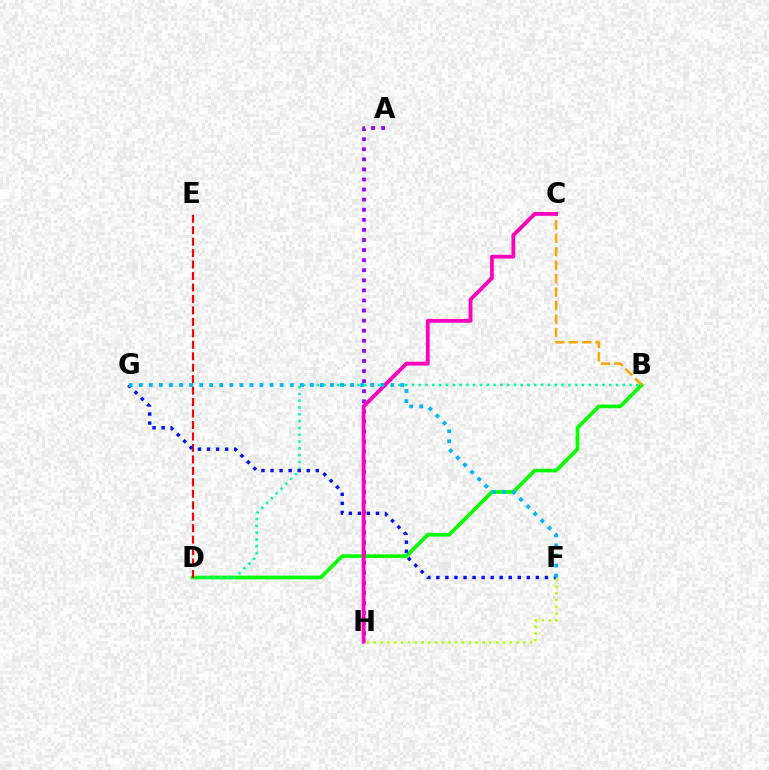{('B', 'D'): [{'color': '#08ff00', 'line_style': 'solid', 'thickness': 2.67}, {'color': '#00ff9d', 'line_style': 'dotted', 'thickness': 1.85}], ('B', 'C'): [{'color': '#ffa500', 'line_style': 'dashed', 'thickness': 1.83}], ('A', 'H'): [{'color': '#9b00ff', 'line_style': 'dotted', 'thickness': 2.74}], ('D', 'E'): [{'color': '#ff0000', 'line_style': 'dashed', 'thickness': 1.56}], ('C', 'H'): [{'color': '#ff00bd', 'line_style': 'solid', 'thickness': 2.74}], ('F', 'G'): [{'color': '#0010ff', 'line_style': 'dotted', 'thickness': 2.46}, {'color': '#00b5ff', 'line_style': 'dotted', 'thickness': 2.73}], ('F', 'H'): [{'color': '#b3ff00', 'line_style': 'dotted', 'thickness': 1.84}]}